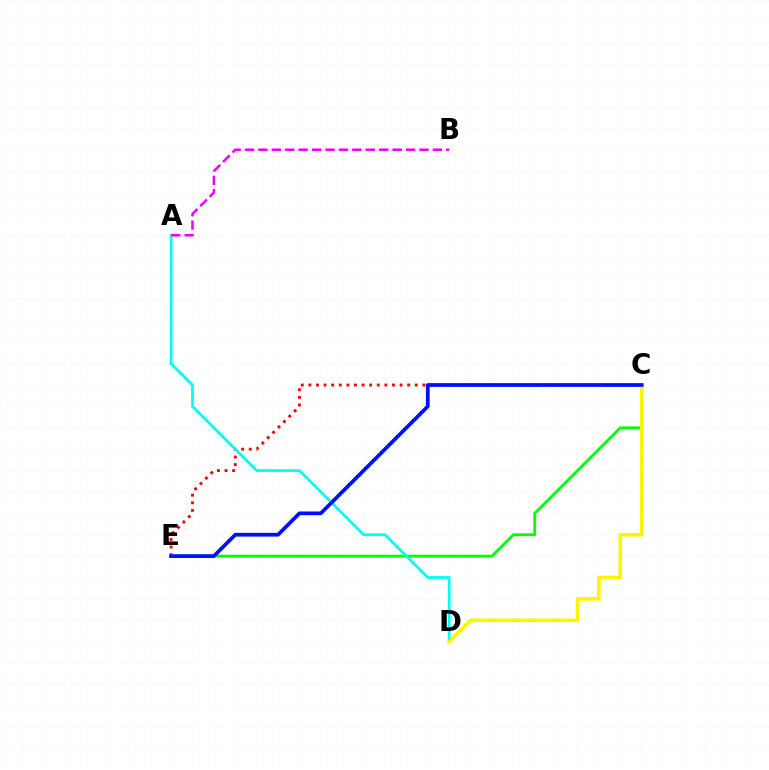{('C', 'E'): [{'color': '#ff0000', 'line_style': 'dotted', 'thickness': 2.06}, {'color': '#08ff00', 'line_style': 'solid', 'thickness': 2.04}, {'color': '#0010ff', 'line_style': 'solid', 'thickness': 2.69}], ('A', 'D'): [{'color': '#00fff6', 'line_style': 'solid', 'thickness': 2.01}], ('C', 'D'): [{'color': '#fcf500', 'line_style': 'solid', 'thickness': 2.56}], ('A', 'B'): [{'color': '#ee00ff', 'line_style': 'dashed', 'thickness': 1.82}]}